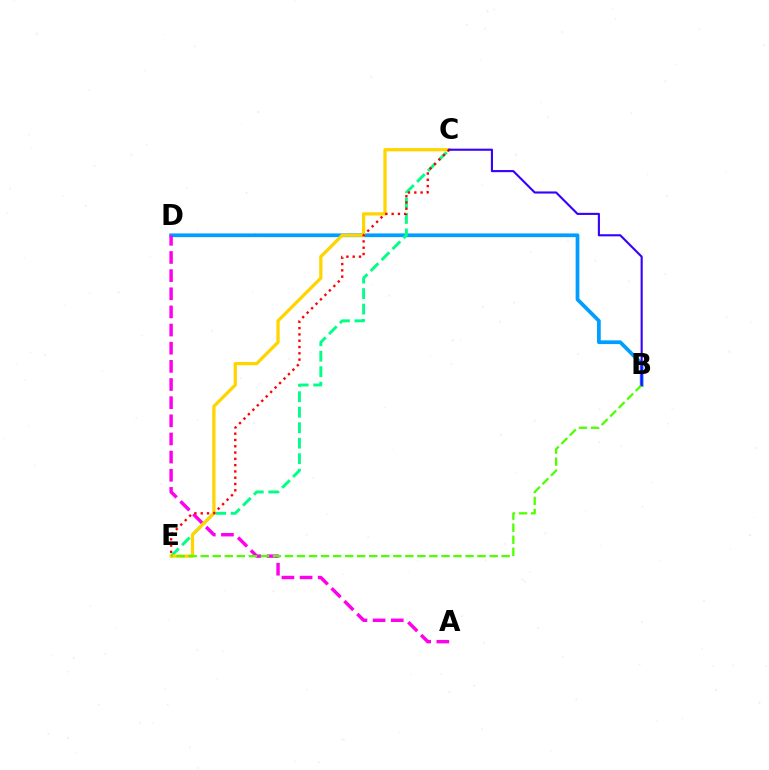{('B', 'D'): [{'color': '#009eff', 'line_style': 'solid', 'thickness': 2.68}], ('A', 'D'): [{'color': '#ff00ed', 'line_style': 'dashed', 'thickness': 2.47}], ('C', 'E'): [{'color': '#00ff86', 'line_style': 'dashed', 'thickness': 2.1}, {'color': '#ffd500', 'line_style': 'solid', 'thickness': 2.34}, {'color': '#ff0000', 'line_style': 'dotted', 'thickness': 1.71}], ('B', 'E'): [{'color': '#4fff00', 'line_style': 'dashed', 'thickness': 1.64}], ('B', 'C'): [{'color': '#3700ff', 'line_style': 'solid', 'thickness': 1.52}]}